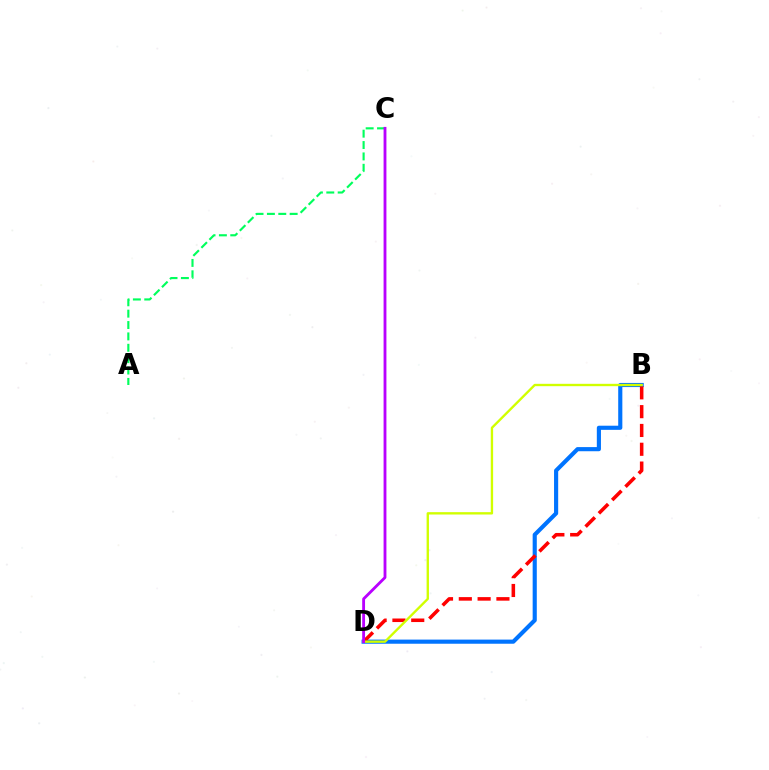{('B', 'D'): [{'color': '#0074ff', 'line_style': 'solid', 'thickness': 2.98}, {'color': '#ff0000', 'line_style': 'dashed', 'thickness': 2.56}, {'color': '#d1ff00', 'line_style': 'solid', 'thickness': 1.7}], ('A', 'C'): [{'color': '#00ff5c', 'line_style': 'dashed', 'thickness': 1.55}], ('C', 'D'): [{'color': '#b900ff', 'line_style': 'solid', 'thickness': 2.04}]}